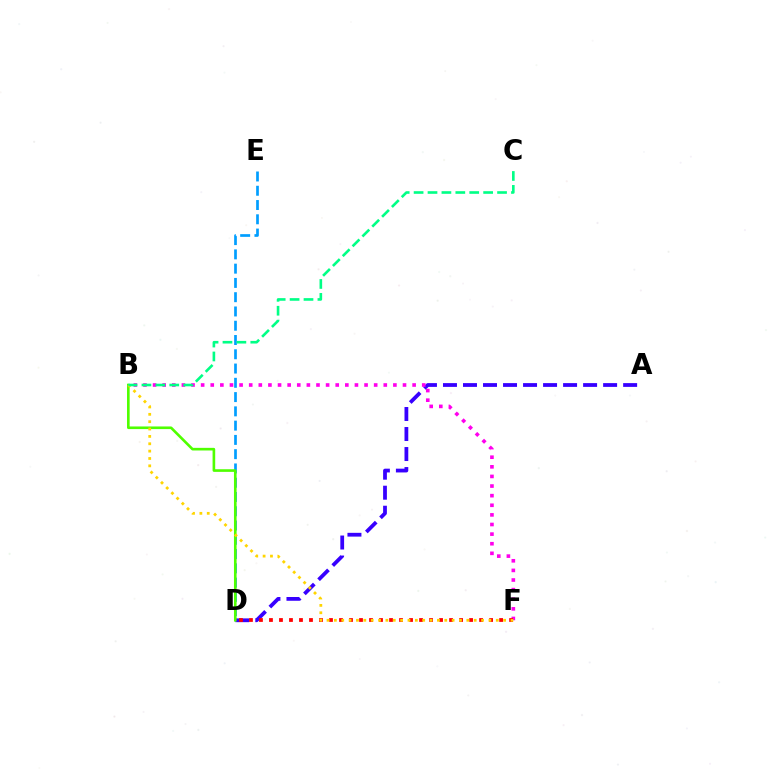{('A', 'D'): [{'color': '#3700ff', 'line_style': 'dashed', 'thickness': 2.72}], ('D', 'E'): [{'color': '#009eff', 'line_style': 'dashed', 'thickness': 1.94}], ('B', 'D'): [{'color': '#4fff00', 'line_style': 'solid', 'thickness': 1.9}], ('B', 'F'): [{'color': '#ff00ed', 'line_style': 'dotted', 'thickness': 2.61}, {'color': '#ffd500', 'line_style': 'dotted', 'thickness': 2.0}], ('D', 'F'): [{'color': '#ff0000', 'line_style': 'dotted', 'thickness': 2.72}], ('B', 'C'): [{'color': '#00ff86', 'line_style': 'dashed', 'thickness': 1.89}]}